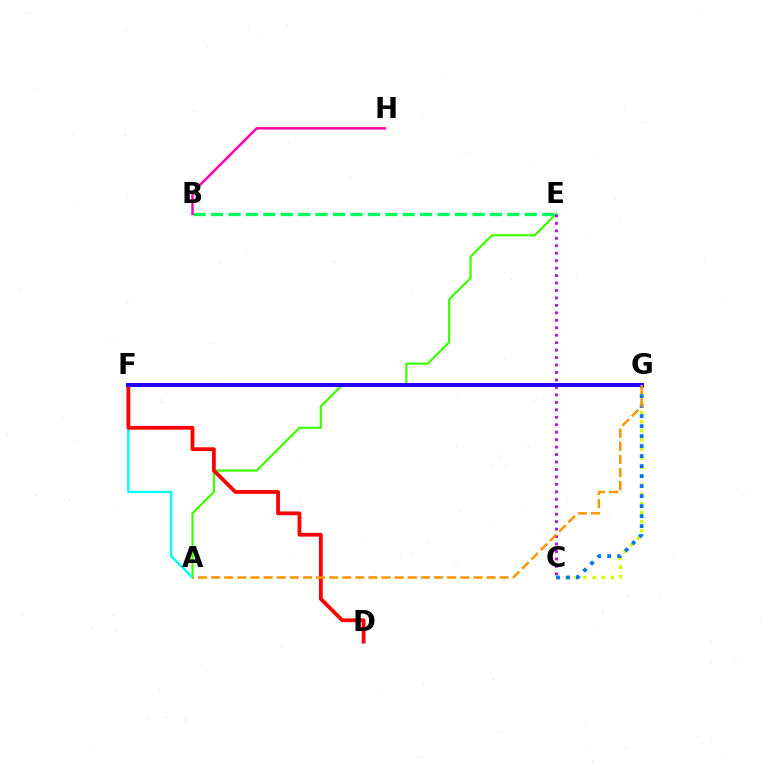{('C', 'G'): [{'color': '#d1ff00', 'line_style': 'dotted', 'thickness': 2.47}, {'color': '#0074ff', 'line_style': 'dotted', 'thickness': 2.72}], ('A', 'E'): [{'color': '#3dff00', 'line_style': 'solid', 'thickness': 1.59}], ('A', 'F'): [{'color': '#00fff6', 'line_style': 'solid', 'thickness': 1.74}], ('D', 'F'): [{'color': '#ff0000', 'line_style': 'solid', 'thickness': 2.72}], ('B', 'E'): [{'color': '#00ff5c', 'line_style': 'dashed', 'thickness': 2.37}], ('C', 'E'): [{'color': '#b900ff', 'line_style': 'dotted', 'thickness': 2.03}], ('F', 'G'): [{'color': '#2500ff', 'line_style': 'solid', 'thickness': 2.9}], ('B', 'H'): [{'color': '#ff00ac', 'line_style': 'solid', 'thickness': 1.76}], ('A', 'G'): [{'color': '#ff9400', 'line_style': 'dashed', 'thickness': 1.78}]}